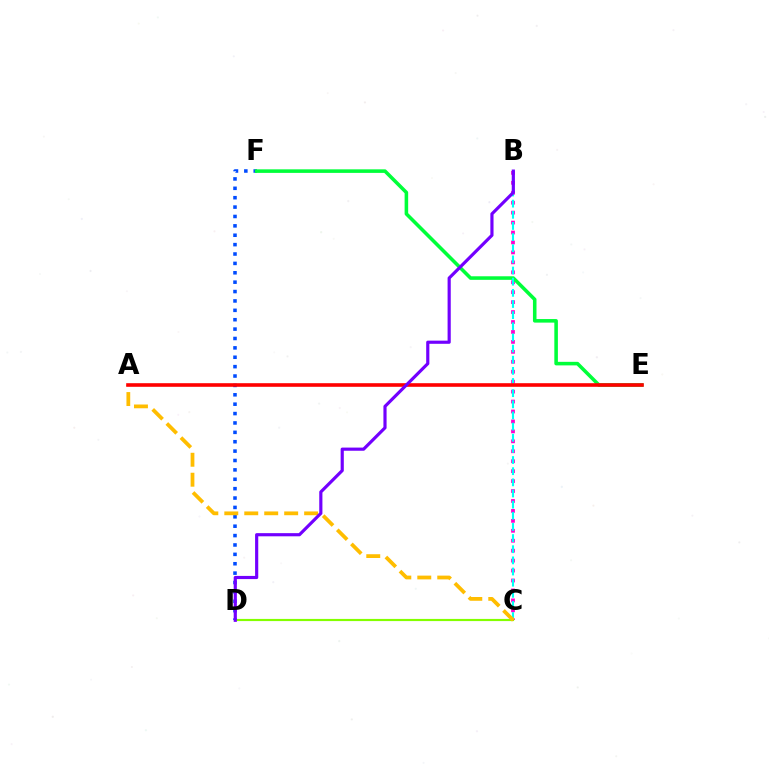{('C', 'D'): [{'color': '#84ff00', 'line_style': 'solid', 'thickness': 1.56}], ('B', 'C'): [{'color': '#ff00cf', 'line_style': 'dotted', 'thickness': 2.7}, {'color': '#00fff6', 'line_style': 'dashed', 'thickness': 1.51}], ('D', 'F'): [{'color': '#004bff', 'line_style': 'dotted', 'thickness': 2.55}], ('E', 'F'): [{'color': '#00ff39', 'line_style': 'solid', 'thickness': 2.56}], ('A', 'C'): [{'color': '#ffbd00', 'line_style': 'dashed', 'thickness': 2.71}], ('A', 'E'): [{'color': '#ff0000', 'line_style': 'solid', 'thickness': 2.6}], ('B', 'D'): [{'color': '#7200ff', 'line_style': 'solid', 'thickness': 2.28}]}